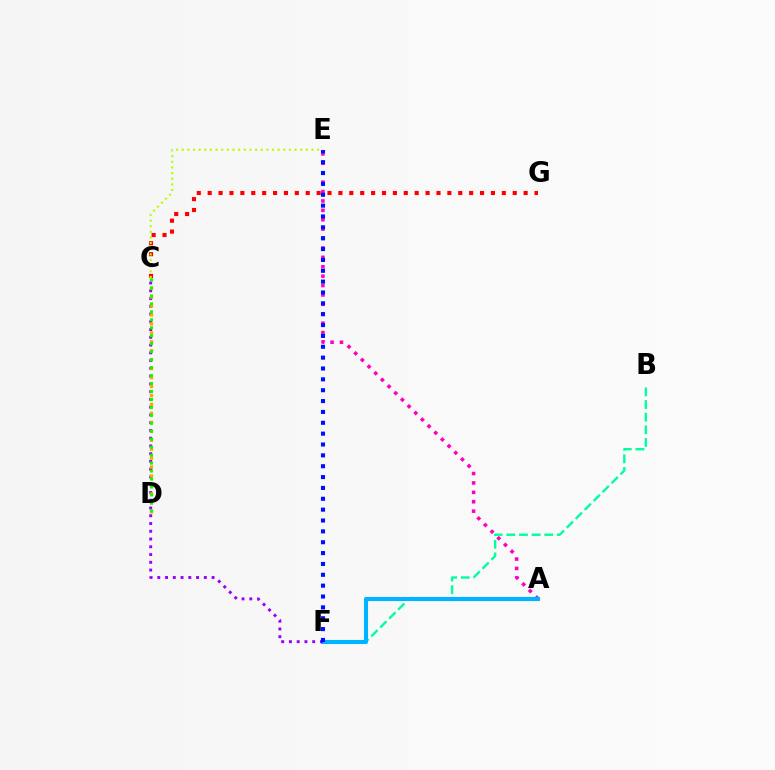{('A', 'E'): [{'color': '#ff00bd', 'line_style': 'dotted', 'thickness': 2.55}], ('C', 'G'): [{'color': '#ff0000', 'line_style': 'dotted', 'thickness': 2.96}], ('B', 'F'): [{'color': '#00ff9d', 'line_style': 'dashed', 'thickness': 1.72}], ('A', 'F'): [{'color': '#00b5ff', 'line_style': 'solid', 'thickness': 2.95}], ('C', 'F'): [{'color': '#9b00ff', 'line_style': 'dotted', 'thickness': 2.11}], ('E', 'F'): [{'color': '#0010ff', 'line_style': 'dotted', 'thickness': 2.95}], ('C', 'D'): [{'color': '#ffa500', 'line_style': 'dotted', 'thickness': 2.43}, {'color': '#08ff00', 'line_style': 'dotted', 'thickness': 2.16}], ('C', 'E'): [{'color': '#b3ff00', 'line_style': 'dotted', 'thickness': 1.53}]}